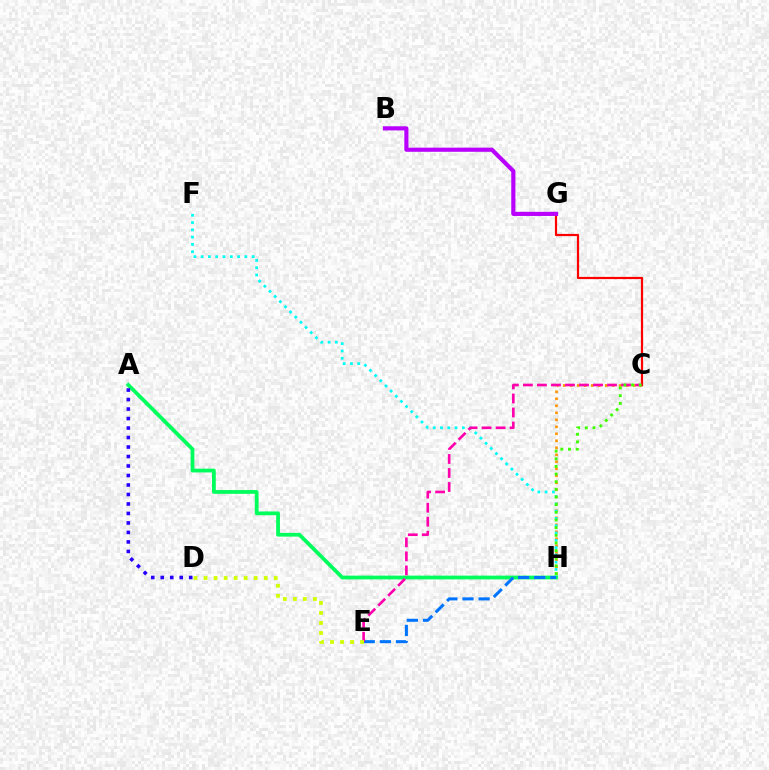{('C', 'H'): [{'color': '#ff9400', 'line_style': 'dotted', 'thickness': 1.9}, {'color': '#3dff00', 'line_style': 'dotted', 'thickness': 2.08}], ('F', 'H'): [{'color': '#00fff6', 'line_style': 'dotted', 'thickness': 1.98}], ('C', 'G'): [{'color': '#ff0000', 'line_style': 'solid', 'thickness': 1.59}], ('A', 'H'): [{'color': '#00ff5c', 'line_style': 'solid', 'thickness': 2.72}], ('A', 'D'): [{'color': '#2500ff', 'line_style': 'dotted', 'thickness': 2.58}], ('E', 'H'): [{'color': '#0074ff', 'line_style': 'dashed', 'thickness': 2.19}], ('B', 'G'): [{'color': '#b900ff', 'line_style': 'solid', 'thickness': 2.98}], ('C', 'E'): [{'color': '#ff00ac', 'line_style': 'dashed', 'thickness': 1.9}], ('D', 'E'): [{'color': '#d1ff00', 'line_style': 'dotted', 'thickness': 2.72}]}